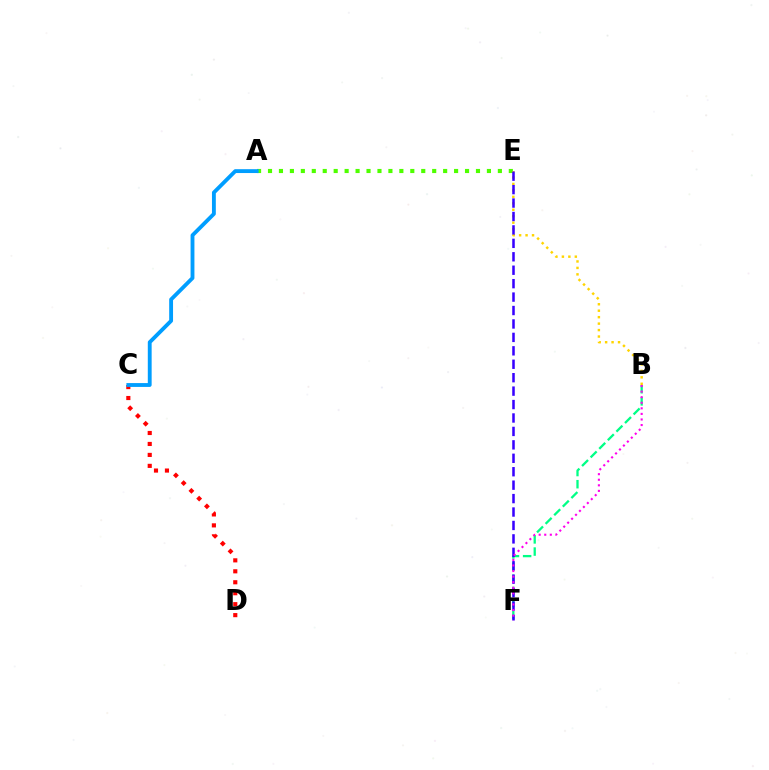{('A', 'E'): [{'color': '#4fff00', 'line_style': 'dotted', 'thickness': 2.97}], ('C', 'D'): [{'color': '#ff0000', 'line_style': 'dotted', 'thickness': 2.98}], ('B', 'E'): [{'color': '#ffd500', 'line_style': 'dotted', 'thickness': 1.75}], ('B', 'F'): [{'color': '#00ff86', 'line_style': 'dashed', 'thickness': 1.65}, {'color': '#ff00ed', 'line_style': 'dotted', 'thickness': 1.51}], ('A', 'C'): [{'color': '#009eff', 'line_style': 'solid', 'thickness': 2.77}], ('E', 'F'): [{'color': '#3700ff', 'line_style': 'dashed', 'thickness': 1.82}]}